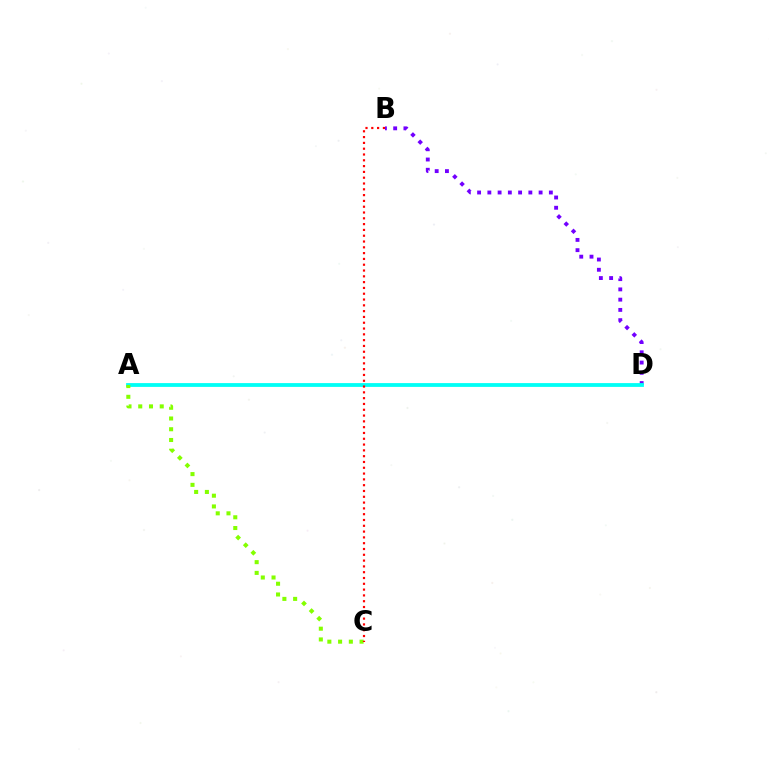{('B', 'D'): [{'color': '#7200ff', 'line_style': 'dotted', 'thickness': 2.79}], ('A', 'D'): [{'color': '#00fff6', 'line_style': 'solid', 'thickness': 2.73}], ('A', 'C'): [{'color': '#84ff00', 'line_style': 'dotted', 'thickness': 2.92}], ('B', 'C'): [{'color': '#ff0000', 'line_style': 'dotted', 'thickness': 1.58}]}